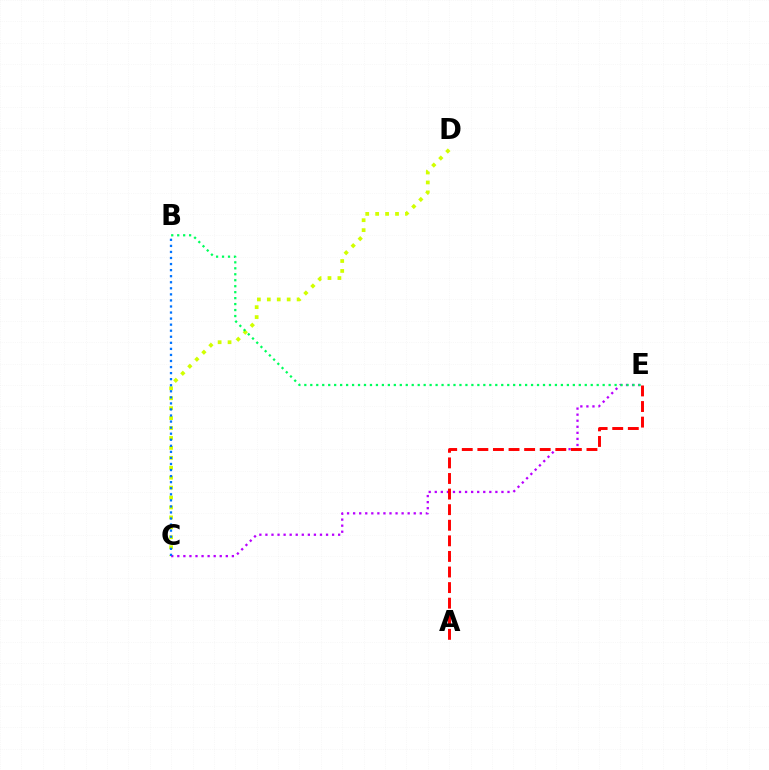{('C', 'D'): [{'color': '#d1ff00', 'line_style': 'dotted', 'thickness': 2.7}], ('C', 'E'): [{'color': '#b900ff', 'line_style': 'dotted', 'thickness': 1.65}], ('A', 'E'): [{'color': '#ff0000', 'line_style': 'dashed', 'thickness': 2.12}], ('B', 'E'): [{'color': '#00ff5c', 'line_style': 'dotted', 'thickness': 1.62}], ('B', 'C'): [{'color': '#0074ff', 'line_style': 'dotted', 'thickness': 1.65}]}